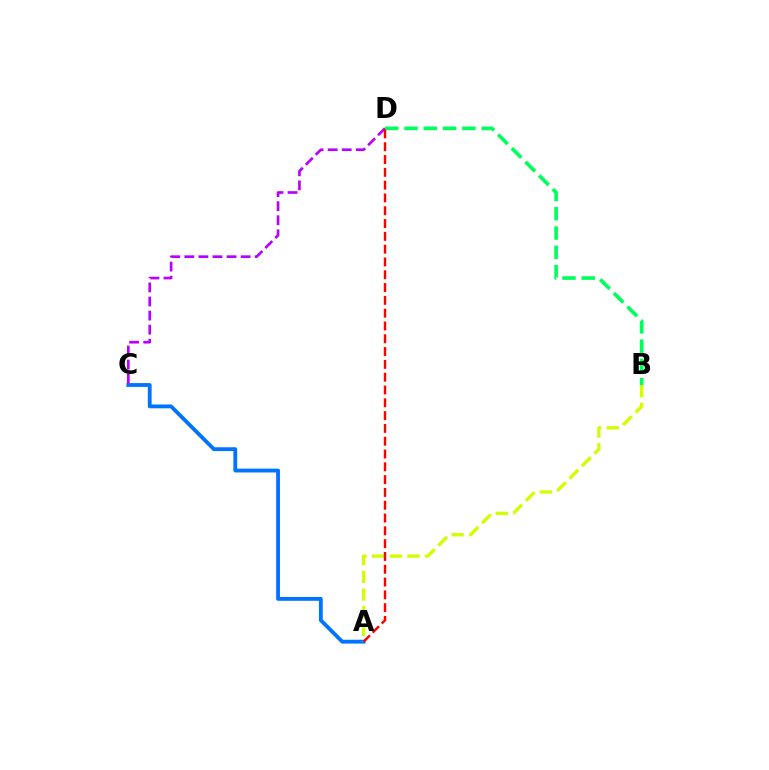{('A', 'C'): [{'color': '#0074ff', 'line_style': 'solid', 'thickness': 2.76}], ('C', 'D'): [{'color': '#b900ff', 'line_style': 'dashed', 'thickness': 1.91}], ('A', 'B'): [{'color': '#d1ff00', 'line_style': 'dashed', 'thickness': 2.4}], ('B', 'D'): [{'color': '#00ff5c', 'line_style': 'dashed', 'thickness': 2.62}], ('A', 'D'): [{'color': '#ff0000', 'line_style': 'dashed', 'thickness': 1.74}]}